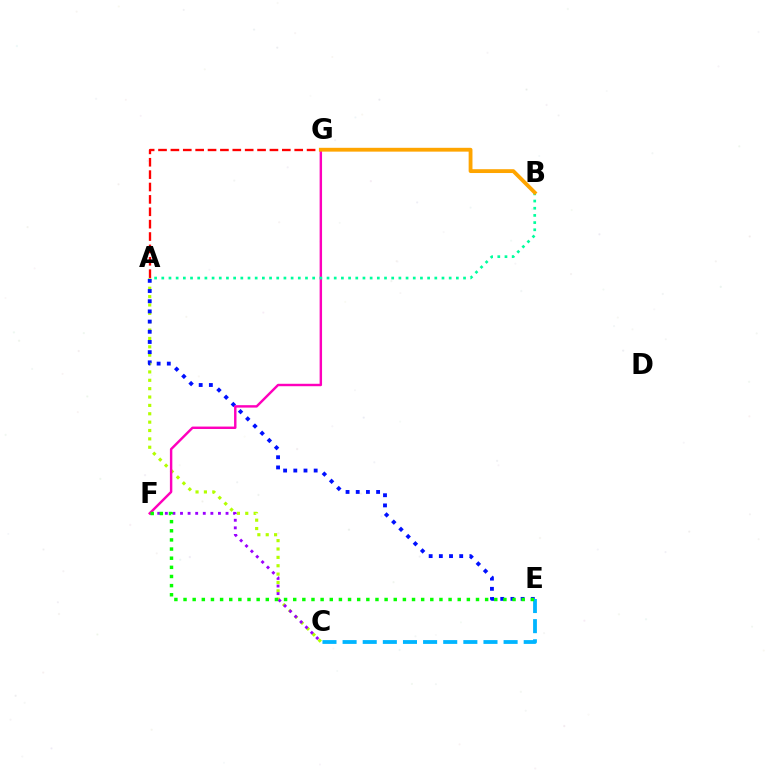{('A', 'C'): [{'color': '#b3ff00', 'line_style': 'dotted', 'thickness': 2.27}], ('A', 'E'): [{'color': '#0010ff', 'line_style': 'dotted', 'thickness': 2.77}], ('C', 'F'): [{'color': '#9b00ff', 'line_style': 'dotted', 'thickness': 2.06}], ('A', 'G'): [{'color': '#ff0000', 'line_style': 'dashed', 'thickness': 1.68}], ('F', 'G'): [{'color': '#ff00bd', 'line_style': 'solid', 'thickness': 1.75}], ('A', 'B'): [{'color': '#00ff9d', 'line_style': 'dotted', 'thickness': 1.95}], ('B', 'G'): [{'color': '#ffa500', 'line_style': 'solid', 'thickness': 2.75}], ('C', 'E'): [{'color': '#00b5ff', 'line_style': 'dashed', 'thickness': 2.73}], ('E', 'F'): [{'color': '#08ff00', 'line_style': 'dotted', 'thickness': 2.48}]}